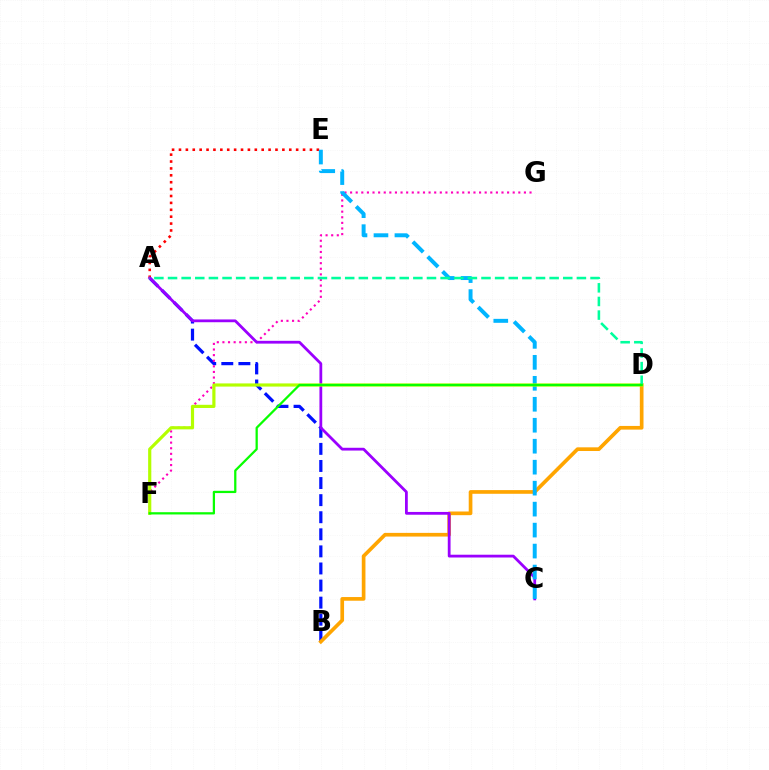{('A', 'B'): [{'color': '#0010ff', 'line_style': 'dashed', 'thickness': 2.32}], ('F', 'G'): [{'color': '#ff00bd', 'line_style': 'dotted', 'thickness': 1.52}], ('A', 'E'): [{'color': '#ff0000', 'line_style': 'dotted', 'thickness': 1.87}], ('B', 'D'): [{'color': '#ffa500', 'line_style': 'solid', 'thickness': 2.65}], ('A', 'C'): [{'color': '#9b00ff', 'line_style': 'solid', 'thickness': 2.01}], ('C', 'E'): [{'color': '#00b5ff', 'line_style': 'dashed', 'thickness': 2.85}], ('D', 'F'): [{'color': '#b3ff00', 'line_style': 'solid', 'thickness': 2.29}, {'color': '#08ff00', 'line_style': 'solid', 'thickness': 1.63}], ('A', 'D'): [{'color': '#00ff9d', 'line_style': 'dashed', 'thickness': 1.85}]}